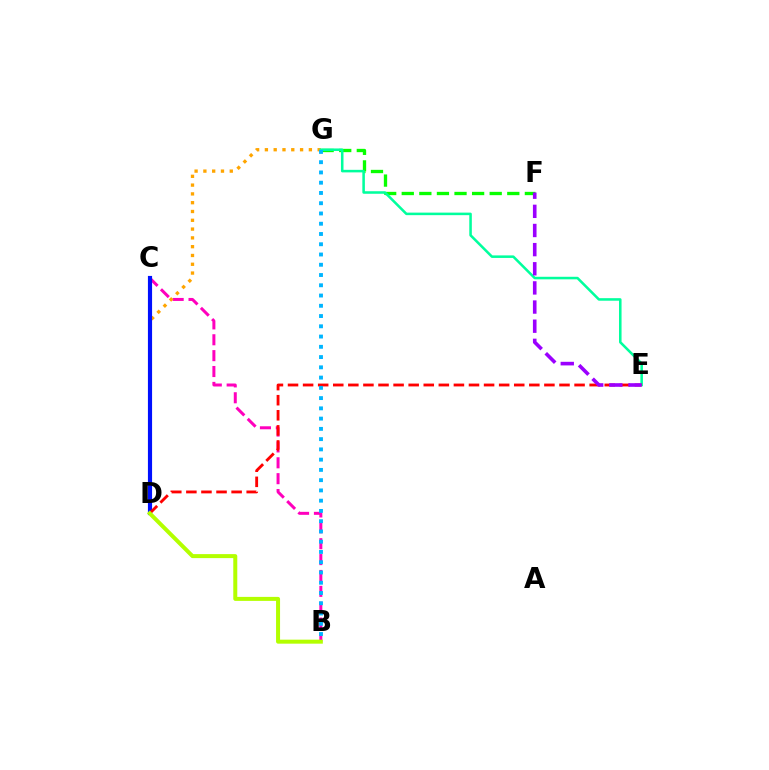{('F', 'G'): [{'color': '#08ff00', 'line_style': 'dashed', 'thickness': 2.39}], ('B', 'C'): [{'color': '#ff00bd', 'line_style': 'dashed', 'thickness': 2.16}], ('D', 'G'): [{'color': '#ffa500', 'line_style': 'dotted', 'thickness': 2.39}], ('C', 'D'): [{'color': '#0010ff', 'line_style': 'solid', 'thickness': 2.99}], ('E', 'G'): [{'color': '#00ff9d', 'line_style': 'solid', 'thickness': 1.83}], ('D', 'E'): [{'color': '#ff0000', 'line_style': 'dashed', 'thickness': 2.05}], ('B', 'G'): [{'color': '#00b5ff', 'line_style': 'dotted', 'thickness': 2.79}], ('E', 'F'): [{'color': '#9b00ff', 'line_style': 'dashed', 'thickness': 2.6}], ('B', 'D'): [{'color': '#b3ff00', 'line_style': 'solid', 'thickness': 2.88}]}